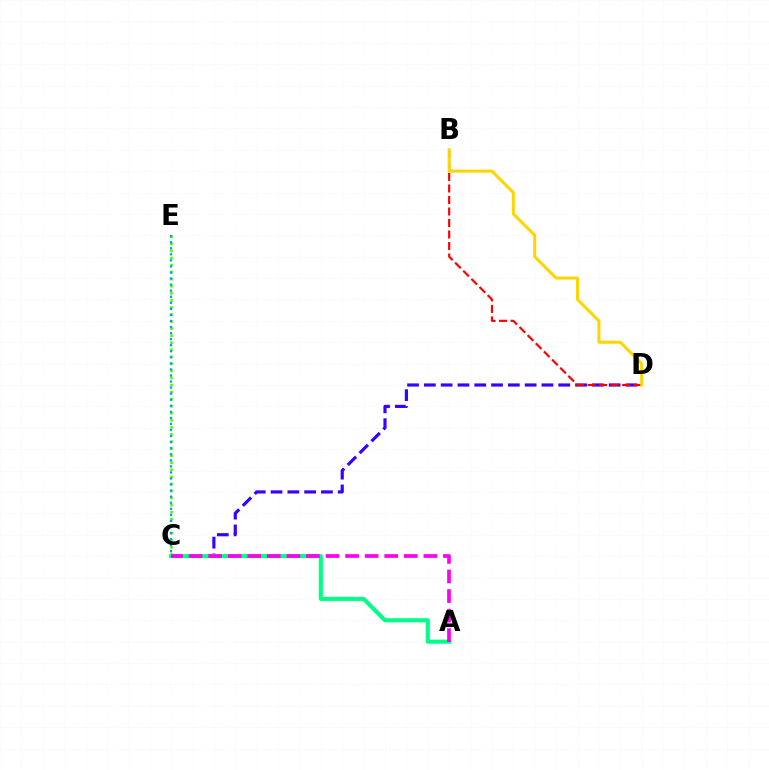{('C', 'D'): [{'color': '#3700ff', 'line_style': 'dashed', 'thickness': 2.28}], ('B', 'D'): [{'color': '#ff0000', 'line_style': 'dashed', 'thickness': 1.56}, {'color': '#ffd500', 'line_style': 'solid', 'thickness': 2.18}], ('C', 'E'): [{'color': '#4fff00', 'line_style': 'dotted', 'thickness': 1.92}, {'color': '#009eff', 'line_style': 'dotted', 'thickness': 1.65}], ('A', 'C'): [{'color': '#00ff86', 'line_style': 'solid', 'thickness': 2.94}, {'color': '#ff00ed', 'line_style': 'dashed', 'thickness': 2.66}]}